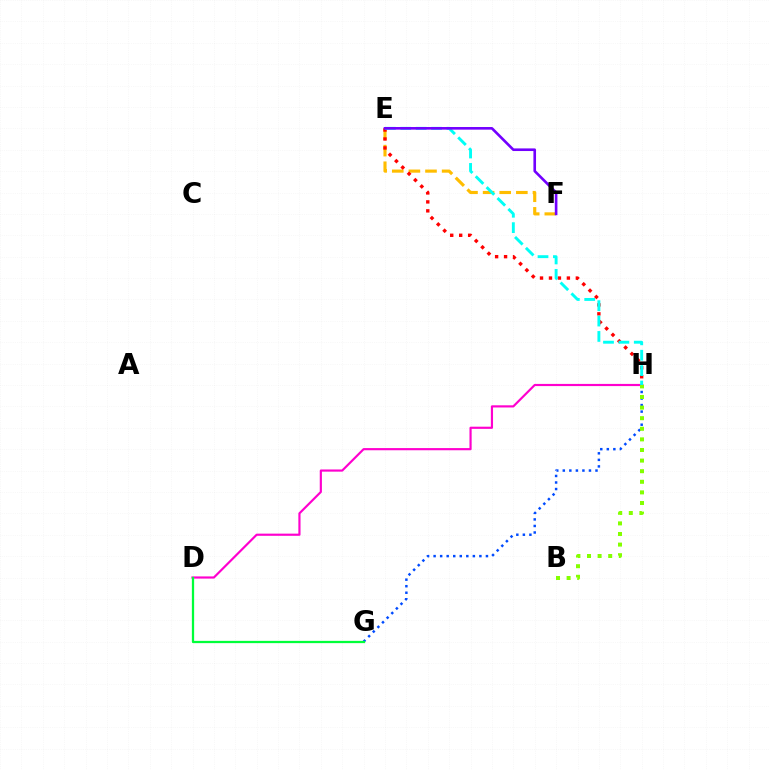{('G', 'H'): [{'color': '#004bff', 'line_style': 'dotted', 'thickness': 1.78}], ('E', 'F'): [{'color': '#ffbd00', 'line_style': 'dashed', 'thickness': 2.26}, {'color': '#7200ff', 'line_style': 'solid', 'thickness': 1.89}], ('E', 'H'): [{'color': '#ff0000', 'line_style': 'dotted', 'thickness': 2.43}, {'color': '#00fff6', 'line_style': 'dashed', 'thickness': 2.09}], ('D', 'H'): [{'color': '#ff00cf', 'line_style': 'solid', 'thickness': 1.56}], ('B', 'H'): [{'color': '#84ff00', 'line_style': 'dotted', 'thickness': 2.88}], ('D', 'G'): [{'color': '#00ff39', 'line_style': 'solid', 'thickness': 1.63}]}